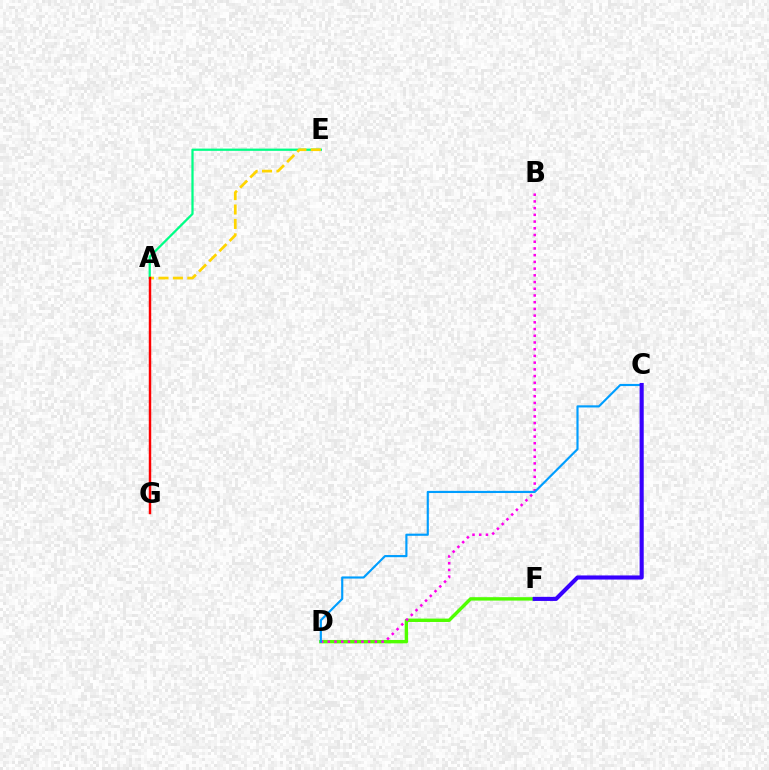{('A', 'E'): [{'color': '#00ff86', 'line_style': 'solid', 'thickness': 1.62}, {'color': '#ffd500', 'line_style': 'dashed', 'thickness': 1.96}], ('D', 'F'): [{'color': '#4fff00', 'line_style': 'solid', 'thickness': 2.45}], ('B', 'D'): [{'color': '#ff00ed', 'line_style': 'dotted', 'thickness': 1.83}], ('C', 'D'): [{'color': '#009eff', 'line_style': 'solid', 'thickness': 1.55}], ('A', 'G'): [{'color': '#ff0000', 'line_style': 'solid', 'thickness': 1.77}], ('C', 'F'): [{'color': '#3700ff', 'line_style': 'solid', 'thickness': 2.96}]}